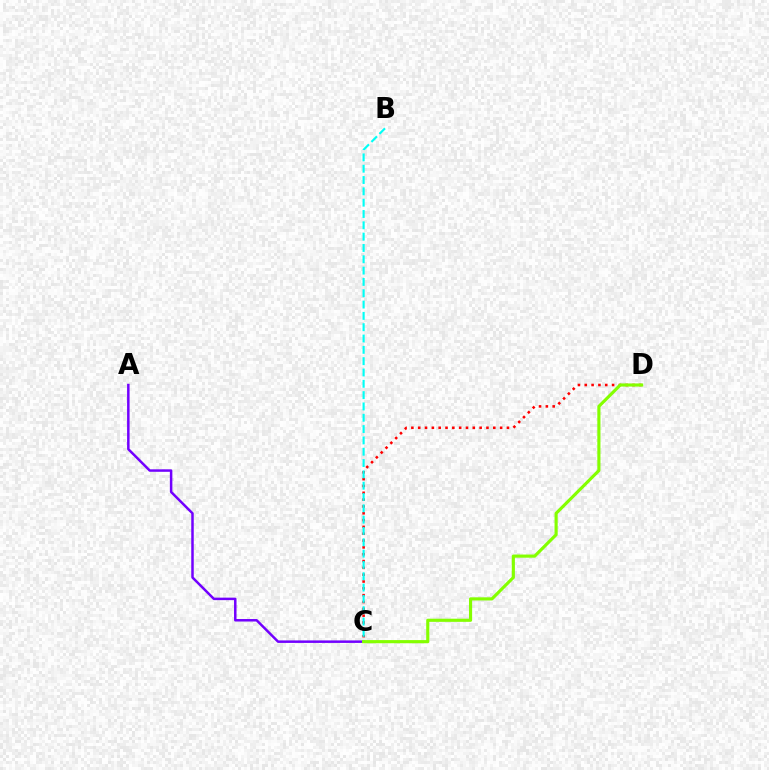{('A', 'C'): [{'color': '#7200ff', 'line_style': 'solid', 'thickness': 1.8}], ('C', 'D'): [{'color': '#ff0000', 'line_style': 'dotted', 'thickness': 1.85}, {'color': '#84ff00', 'line_style': 'solid', 'thickness': 2.26}], ('B', 'C'): [{'color': '#00fff6', 'line_style': 'dashed', 'thickness': 1.54}]}